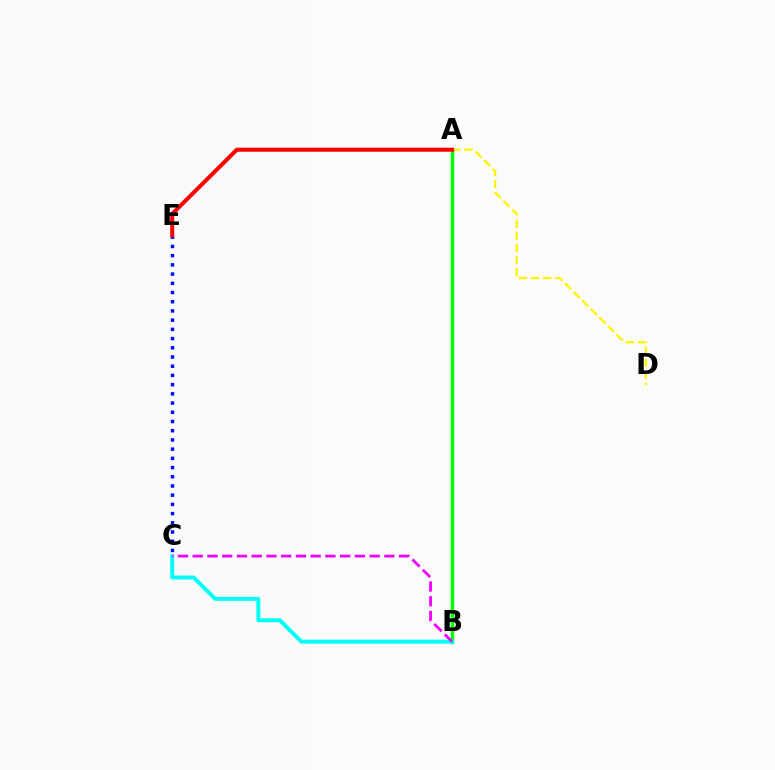{('A', 'D'): [{'color': '#fcf500', 'line_style': 'dashed', 'thickness': 1.65}], ('A', 'B'): [{'color': '#08ff00', 'line_style': 'solid', 'thickness': 2.51}], ('B', 'C'): [{'color': '#00fff6', 'line_style': 'solid', 'thickness': 2.85}, {'color': '#ee00ff', 'line_style': 'dashed', 'thickness': 2.0}], ('C', 'E'): [{'color': '#0010ff', 'line_style': 'dotted', 'thickness': 2.5}], ('A', 'E'): [{'color': '#ff0000', 'line_style': 'solid', 'thickness': 2.9}]}